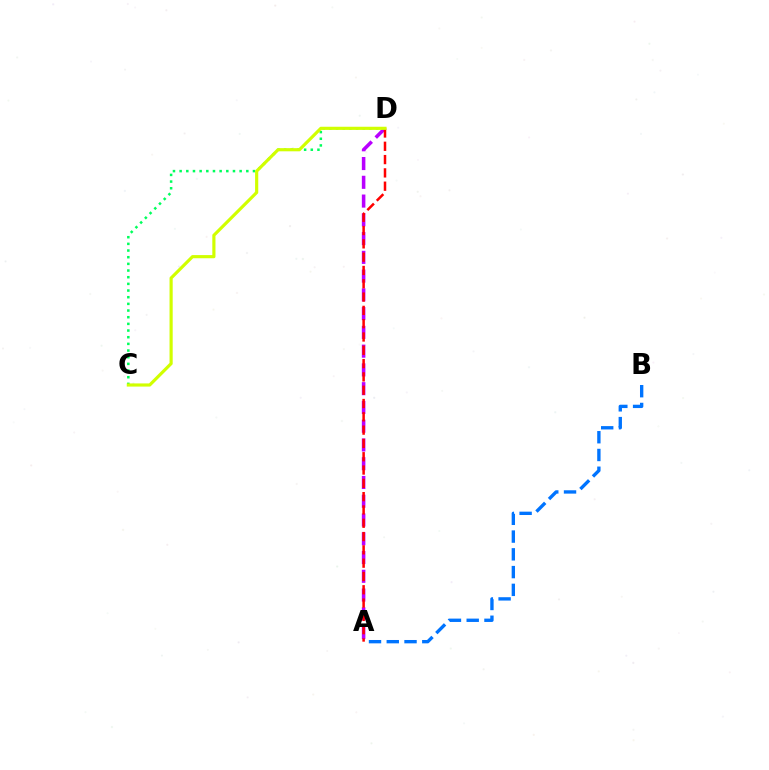{('A', 'D'): [{'color': '#b900ff', 'line_style': 'dashed', 'thickness': 2.55}, {'color': '#ff0000', 'line_style': 'dashed', 'thickness': 1.81}], ('C', 'D'): [{'color': '#00ff5c', 'line_style': 'dotted', 'thickness': 1.81}, {'color': '#d1ff00', 'line_style': 'solid', 'thickness': 2.28}], ('A', 'B'): [{'color': '#0074ff', 'line_style': 'dashed', 'thickness': 2.41}]}